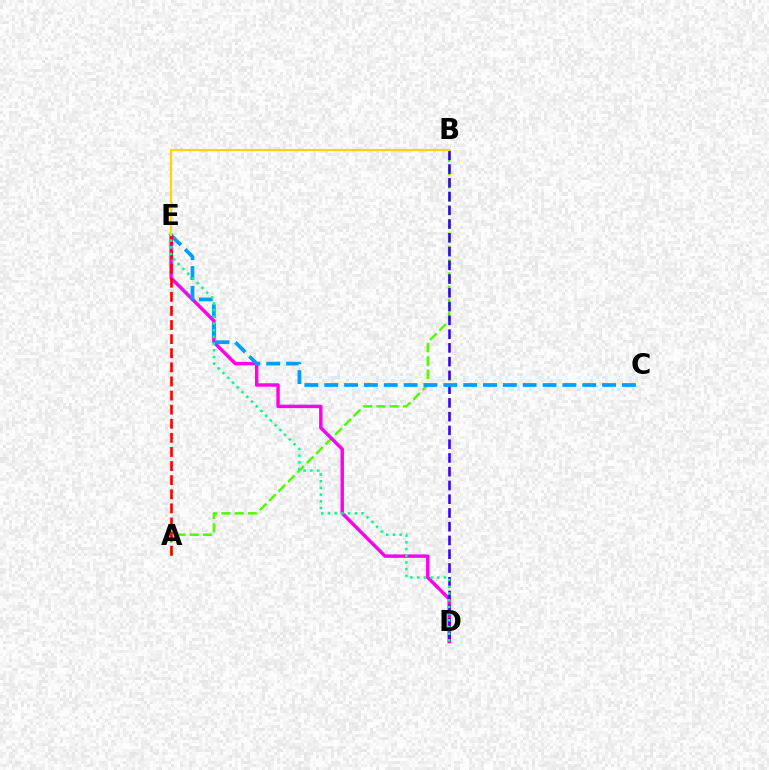{('A', 'B'): [{'color': '#4fff00', 'line_style': 'dashed', 'thickness': 1.8}], ('D', 'E'): [{'color': '#ff00ed', 'line_style': 'solid', 'thickness': 2.46}, {'color': '#00ff86', 'line_style': 'dotted', 'thickness': 1.82}], ('B', 'D'): [{'color': '#3700ff', 'line_style': 'dashed', 'thickness': 1.87}], ('C', 'E'): [{'color': '#009eff', 'line_style': 'dashed', 'thickness': 2.7}], ('A', 'E'): [{'color': '#ff0000', 'line_style': 'dashed', 'thickness': 1.92}], ('B', 'E'): [{'color': '#ffd500', 'line_style': 'solid', 'thickness': 1.61}]}